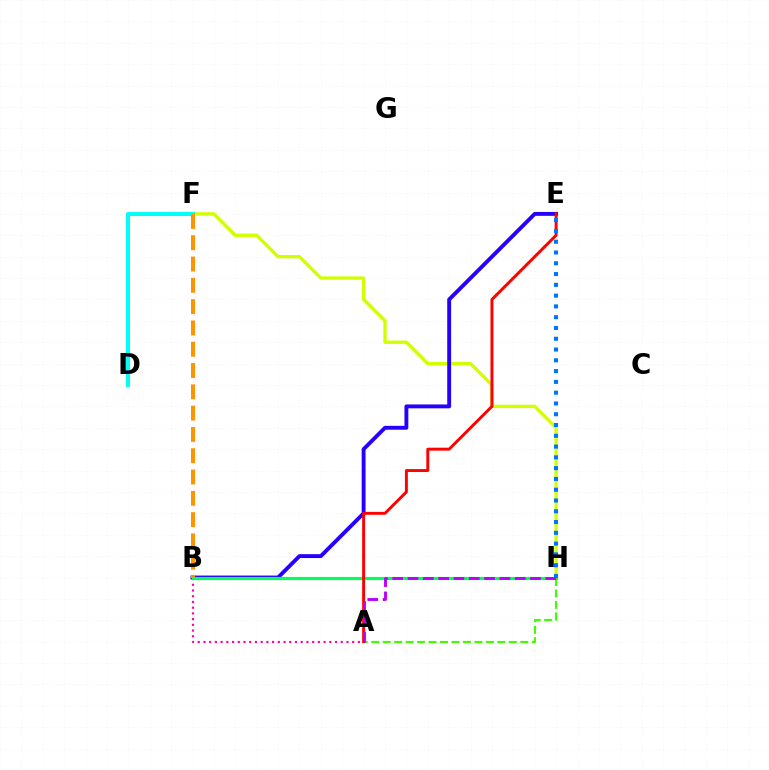{('F', 'H'): [{'color': '#d1ff00', 'line_style': 'solid', 'thickness': 2.4}], ('B', 'E'): [{'color': '#2500ff', 'line_style': 'solid', 'thickness': 2.79}], ('A', 'B'): [{'color': '#ff00ac', 'line_style': 'dotted', 'thickness': 1.55}], ('B', 'H'): [{'color': '#00ff5c', 'line_style': 'solid', 'thickness': 2.27}], ('A', 'H'): [{'color': '#3dff00', 'line_style': 'dashed', 'thickness': 1.56}, {'color': '#b900ff', 'line_style': 'dashed', 'thickness': 2.08}], ('D', 'F'): [{'color': '#00fff6', 'line_style': 'solid', 'thickness': 2.93}], ('A', 'E'): [{'color': '#ff0000', 'line_style': 'solid', 'thickness': 2.11}], ('E', 'H'): [{'color': '#0074ff', 'line_style': 'dotted', 'thickness': 2.93}], ('B', 'F'): [{'color': '#ff9400', 'line_style': 'dashed', 'thickness': 2.89}]}